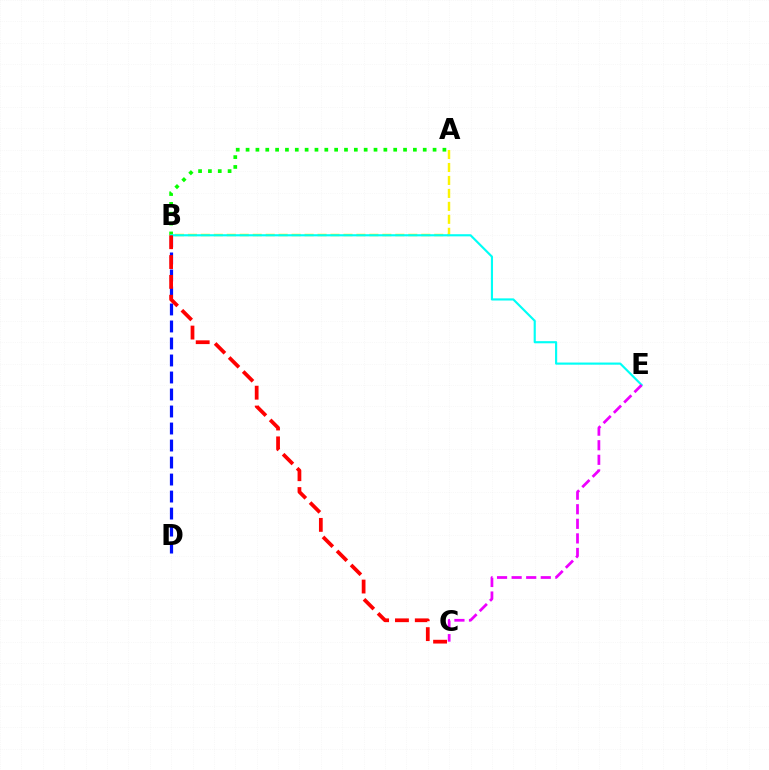{('B', 'D'): [{'color': '#0010ff', 'line_style': 'dashed', 'thickness': 2.31}], ('A', 'B'): [{'color': '#fcf500', 'line_style': 'dashed', 'thickness': 1.76}, {'color': '#08ff00', 'line_style': 'dotted', 'thickness': 2.67}], ('B', 'E'): [{'color': '#00fff6', 'line_style': 'solid', 'thickness': 1.55}], ('B', 'C'): [{'color': '#ff0000', 'line_style': 'dashed', 'thickness': 2.7}], ('C', 'E'): [{'color': '#ee00ff', 'line_style': 'dashed', 'thickness': 1.98}]}